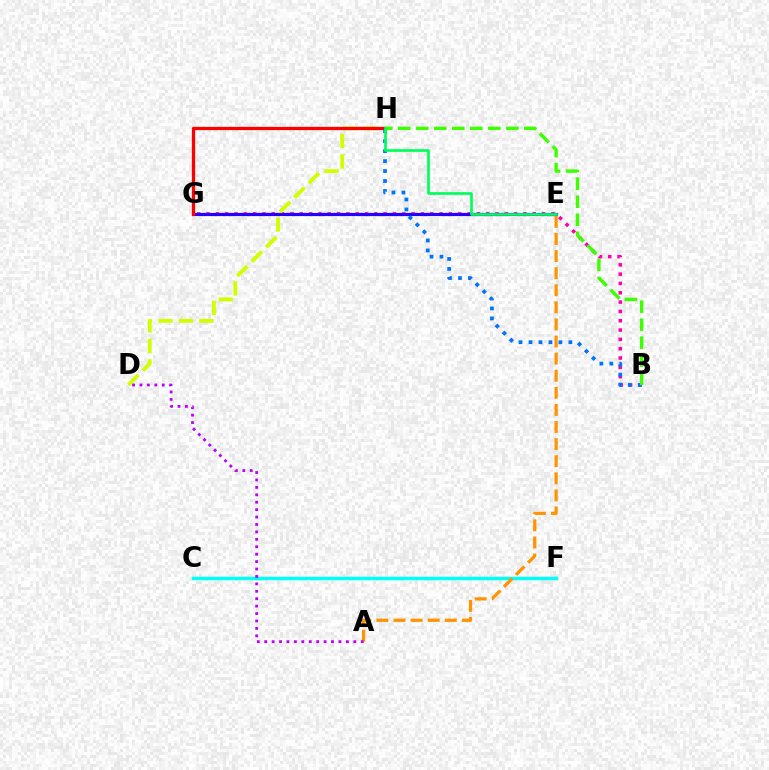{('B', 'G'): [{'color': '#ff00ac', 'line_style': 'dotted', 'thickness': 2.53}], ('E', 'G'): [{'color': '#2500ff', 'line_style': 'solid', 'thickness': 2.28}], ('D', 'H'): [{'color': '#d1ff00', 'line_style': 'dashed', 'thickness': 2.77}], ('G', 'H'): [{'color': '#ff0000', 'line_style': 'solid', 'thickness': 2.34}], ('B', 'H'): [{'color': '#0074ff', 'line_style': 'dotted', 'thickness': 2.71}, {'color': '#3dff00', 'line_style': 'dashed', 'thickness': 2.45}], ('C', 'F'): [{'color': '#00fff6', 'line_style': 'solid', 'thickness': 2.47}], ('A', 'E'): [{'color': '#ff9400', 'line_style': 'dashed', 'thickness': 2.32}], ('E', 'H'): [{'color': '#00ff5c', 'line_style': 'solid', 'thickness': 1.93}], ('A', 'D'): [{'color': '#b900ff', 'line_style': 'dotted', 'thickness': 2.02}]}